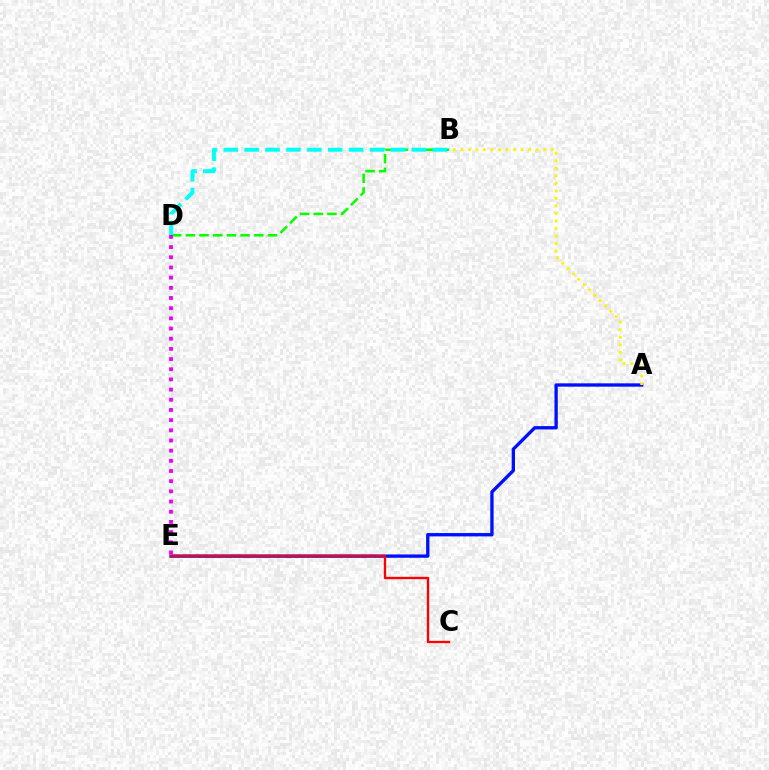{('A', 'E'): [{'color': '#0010ff', 'line_style': 'solid', 'thickness': 2.4}], ('B', 'D'): [{'color': '#08ff00', 'line_style': 'dashed', 'thickness': 1.86}, {'color': '#00fff6', 'line_style': 'dashed', 'thickness': 2.84}], ('A', 'B'): [{'color': '#fcf500', 'line_style': 'dotted', 'thickness': 2.04}], ('C', 'E'): [{'color': '#ff0000', 'line_style': 'solid', 'thickness': 1.69}], ('D', 'E'): [{'color': '#ee00ff', 'line_style': 'dotted', 'thickness': 2.77}]}